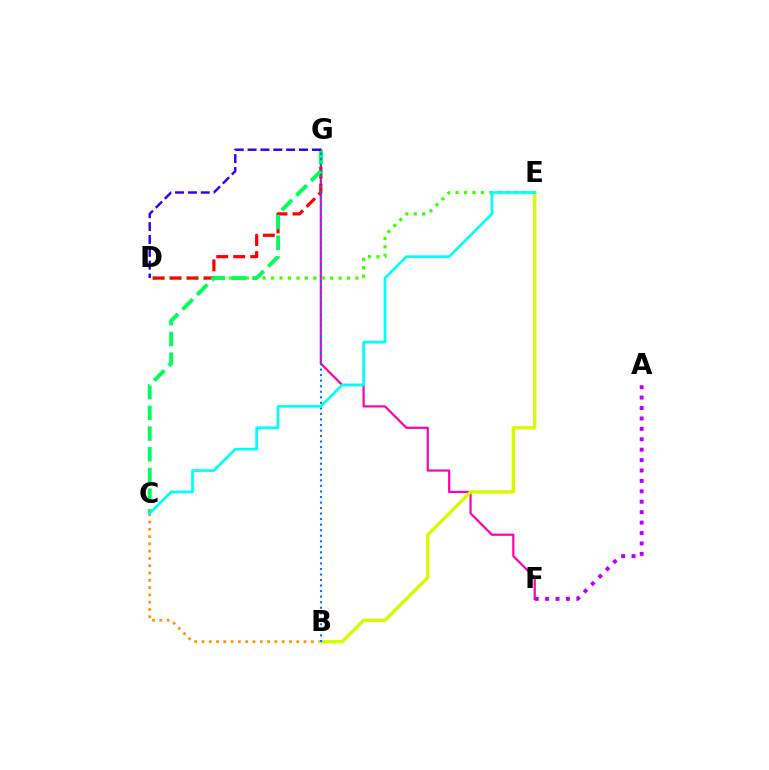{('F', 'G'): [{'color': '#ff00ac', 'line_style': 'solid', 'thickness': 1.59}], ('D', 'E'): [{'color': '#3dff00', 'line_style': 'dotted', 'thickness': 2.3}], ('D', 'G'): [{'color': '#ff0000', 'line_style': 'dashed', 'thickness': 2.31}, {'color': '#2500ff', 'line_style': 'dashed', 'thickness': 1.75}], ('A', 'F'): [{'color': '#b900ff', 'line_style': 'dotted', 'thickness': 2.83}], ('B', 'C'): [{'color': '#ff9400', 'line_style': 'dotted', 'thickness': 1.98}], ('C', 'G'): [{'color': '#00ff5c', 'line_style': 'dashed', 'thickness': 2.81}], ('B', 'E'): [{'color': '#d1ff00', 'line_style': 'solid', 'thickness': 2.4}], ('B', 'G'): [{'color': '#0074ff', 'line_style': 'dotted', 'thickness': 1.5}], ('C', 'E'): [{'color': '#00fff6', 'line_style': 'solid', 'thickness': 1.94}]}